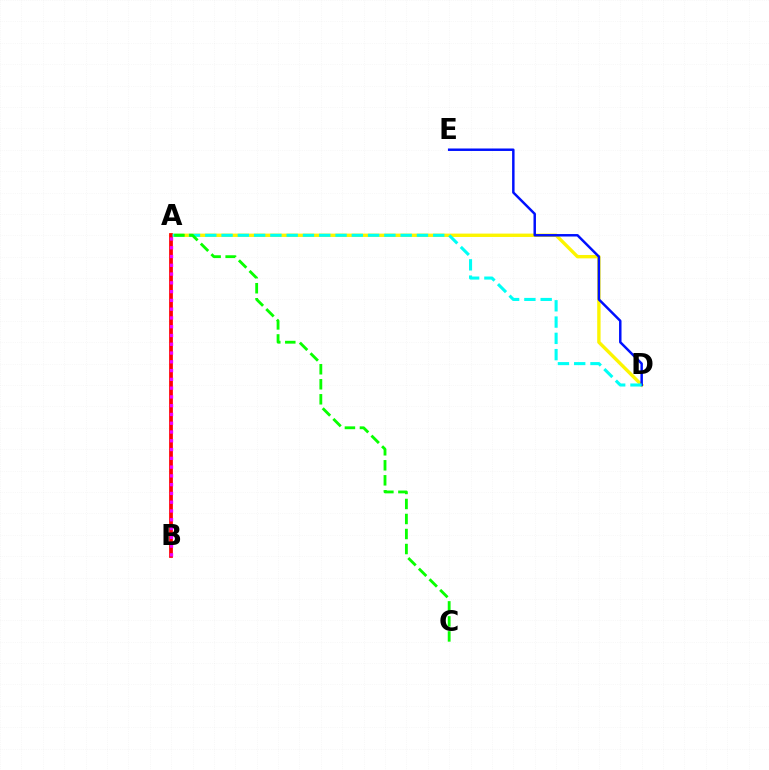{('A', 'D'): [{'color': '#fcf500', 'line_style': 'solid', 'thickness': 2.43}, {'color': '#00fff6', 'line_style': 'dashed', 'thickness': 2.21}], ('D', 'E'): [{'color': '#0010ff', 'line_style': 'solid', 'thickness': 1.78}], ('A', 'B'): [{'color': '#ff0000', 'line_style': 'solid', 'thickness': 2.7}, {'color': '#ee00ff', 'line_style': 'dotted', 'thickness': 2.38}], ('A', 'C'): [{'color': '#08ff00', 'line_style': 'dashed', 'thickness': 2.04}]}